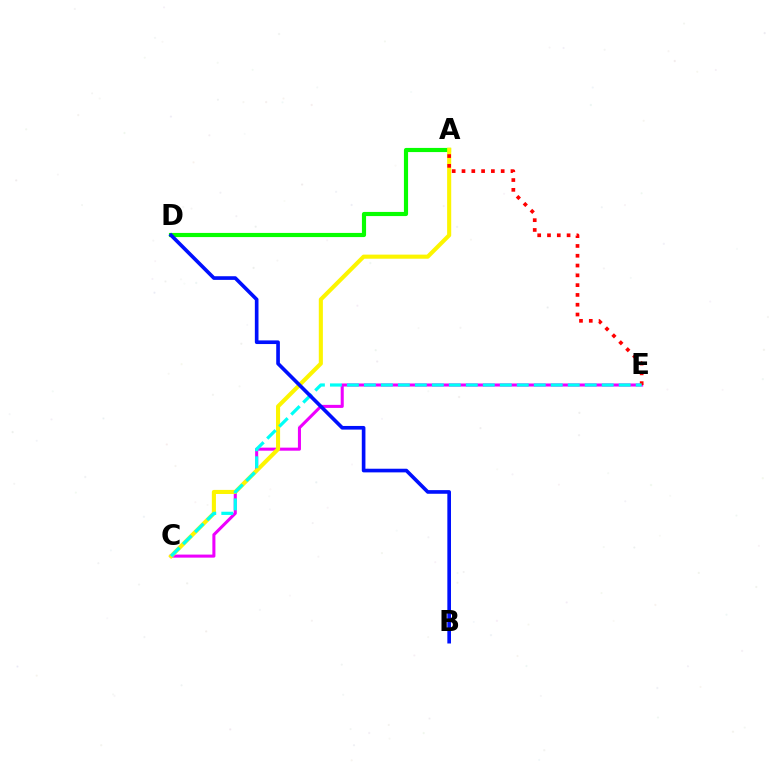{('A', 'D'): [{'color': '#08ff00', 'line_style': 'solid', 'thickness': 2.99}], ('C', 'E'): [{'color': '#ee00ff', 'line_style': 'solid', 'thickness': 2.2}, {'color': '#00fff6', 'line_style': 'dashed', 'thickness': 2.31}], ('A', 'C'): [{'color': '#fcf500', 'line_style': 'solid', 'thickness': 2.94}], ('A', 'E'): [{'color': '#ff0000', 'line_style': 'dotted', 'thickness': 2.66}], ('B', 'D'): [{'color': '#0010ff', 'line_style': 'solid', 'thickness': 2.63}]}